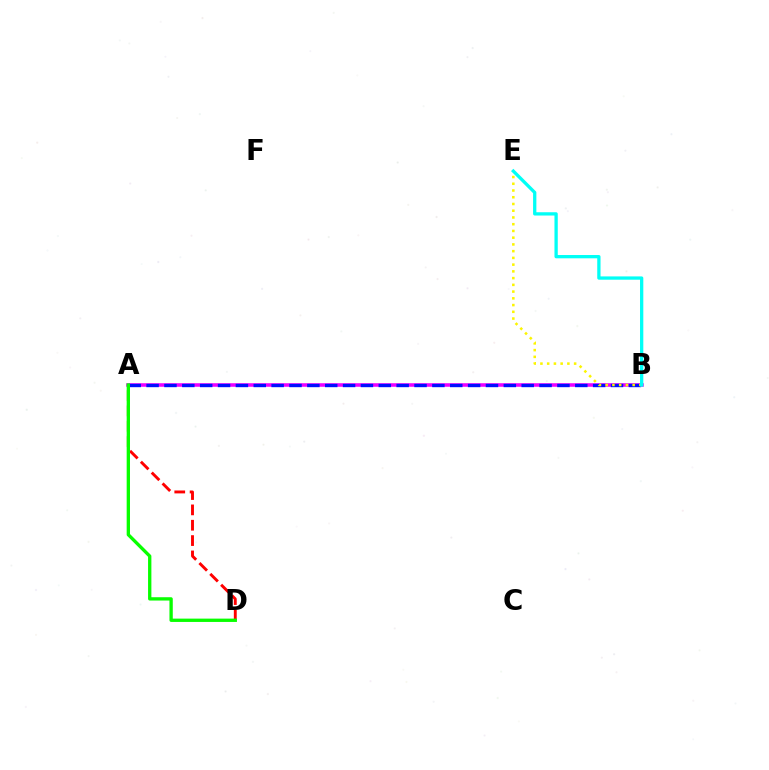{('A', 'D'): [{'color': '#ff0000', 'line_style': 'dashed', 'thickness': 2.08}, {'color': '#08ff00', 'line_style': 'solid', 'thickness': 2.39}], ('A', 'B'): [{'color': '#ee00ff', 'line_style': 'solid', 'thickness': 2.55}, {'color': '#0010ff', 'line_style': 'dashed', 'thickness': 2.43}], ('B', 'E'): [{'color': '#fcf500', 'line_style': 'dotted', 'thickness': 1.83}, {'color': '#00fff6', 'line_style': 'solid', 'thickness': 2.37}]}